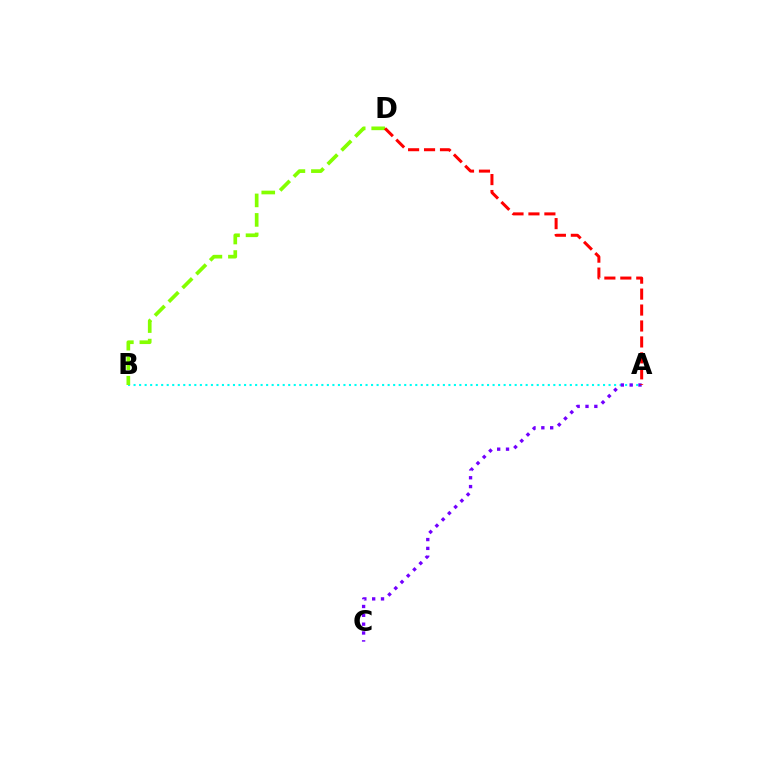{('A', 'B'): [{'color': '#00fff6', 'line_style': 'dotted', 'thickness': 1.5}], ('B', 'D'): [{'color': '#84ff00', 'line_style': 'dashed', 'thickness': 2.65}], ('A', 'C'): [{'color': '#7200ff', 'line_style': 'dotted', 'thickness': 2.4}], ('A', 'D'): [{'color': '#ff0000', 'line_style': 'dashed', 'thickness': 2.17}]}